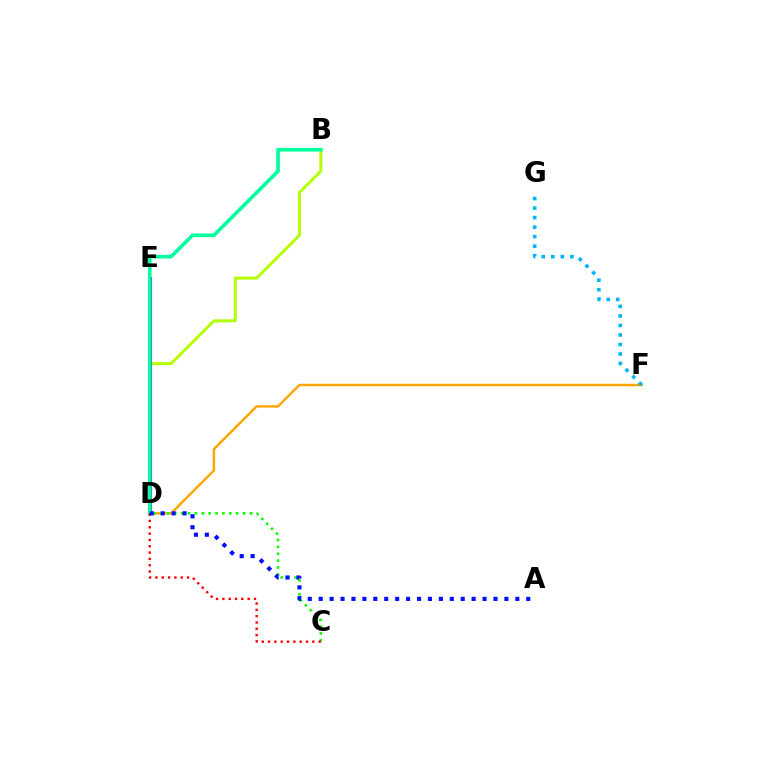{('D', 'E'): [{'color': '#ff00bd', 'line_style': 'solid', 'thickness': 2.16}, {'color': '#9b00ff', 'line_style': 'solid', 'thickness': 2.27}], ('B', 'D'): [{'color': '#b3ff00', 'line_style': 'solid', 'thickness': 2.13}, {'color': '#00ff9d', 'line_style': 'solid', 'thickness': 2.62}], ('D', 'F'): [{'color': '#ffa500', 'line_style': 'solid', 'thickness': 1.76}], ('C', 'D'): [{'color': '#08ff00', 'line_style': 'dotted', 'thickness': 1.87}, {'color': '#ff0000', 'line_style': 'dotted', 'thickness': 1.72}], ('A', 'D'): [{'color': '#0010ff', 'line_style': 'dotted', 'thickness': 2.97}], ('F', 'G'): [{'color': '#00b5ff', 'line_style': 'dotted', 'thickness': 2.59}]}